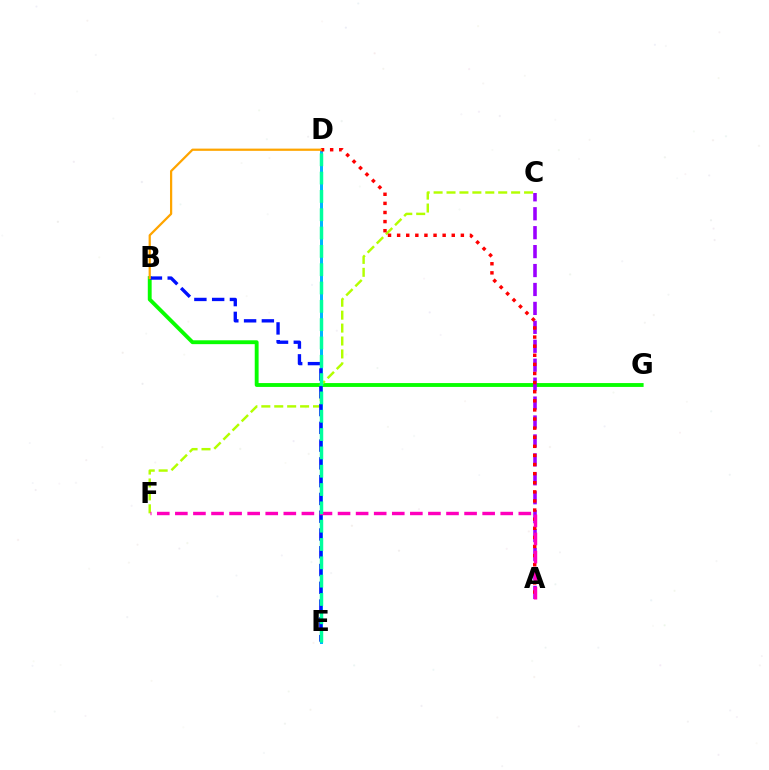{('D', 'E'): [{'color': '#00b5ff', 'line_style': 'solid', 'thickness': 2.16}, {'color': '#00ff9d', 'line_style': 'dashed', 'thickness': 2.49}], ('B', 'G'): [{'color': '#08ff00', 'line_style': 'solid', 'thickness': 2.78}], ('C', 'F'): [{'color': '#b3ff00', 'line_style': 'dashed', 'thickness': 1.76}], ('B', 'E'): [{'color': '#0010ff', 'line_style': 'dashed', 'thickness': 2.41}], ('A', 'C'): [{'color': '#9b00ff', 'line_style': 'dashed', 'thickness': 2.57}], ('A', 'D'): [{'color': '#ff0000', 'line_style': 'dotted', 'thickness': 2.47}], ('B', 'D'): [{'color': '#ffa500', 'line_style': 'solid', 'thickness': 1.61}], ('A', 'F'): [{'color': '#ff00bd', 'line_style': 'dashed', 'thickness': 2.46}]}